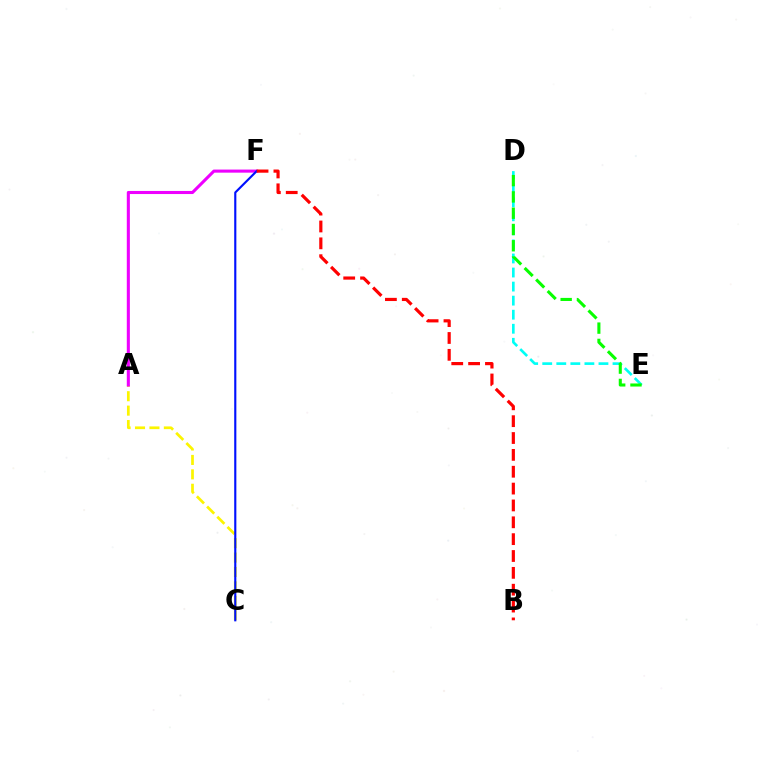{('A', 'C'): [{'color': '#fcf500', 'line_style': 'dashed', 'thickness': 1.96}], ('A', 'F'): [{'color': '#ee00ff', 'line_style': 'solid', 'thickness': 2.22}], ('C', 'F'): [{'color': '#0010ff', 'line_style': 'solid', 'thickness': 1.54}], ('D', 'E'): [{'color': '#00fff6', 'line_style': 'dashed', 'thickness': 1.91}, {'color': '#08ff00', 'line_style': 'dashed', 'thickness': 2.21}], ('B', 'F'): [{'color': '#ff0000', 'line_style': 'dashed', 'thickness': 2.29}]}